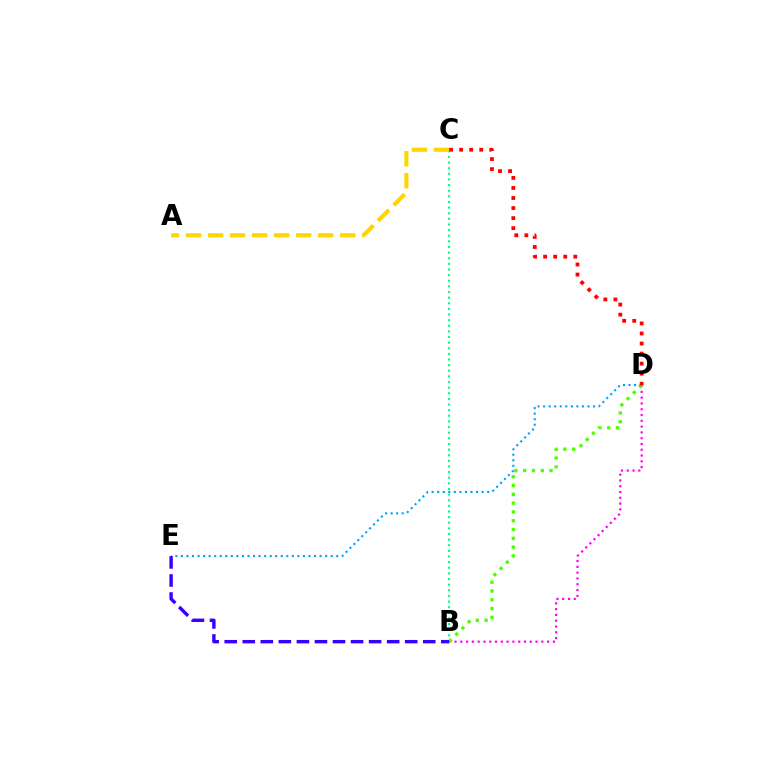{('B', 'C'): [{'color': '#00ff86', 'line_style': 'dotted', 'thickness': 1.53}], ('B', 'D'): [{'color': '#ff00ed', 'line_style': 'dotted', 'thickness': 1.57}, {'color': '#4fff00', 'line_style': 'dotted', 'thickness': 2.39}], ('A', 'C'): [{'color': '#ffd500', 'line_style': 'dashed', 'thickness': 2.99}], ('D', 'E'): [{'color': '#009eff', 'line_style': 'dotted', 'thickness': 1.51}], ('B', 'E'): [{'color': '#3700ff', 'line_style': 'dashed', 'thickness': 2.45}], ('C', 'D'): [{'color': '#ff0000', 'line_style': 'dotted', 'thickness': 2.73}]}